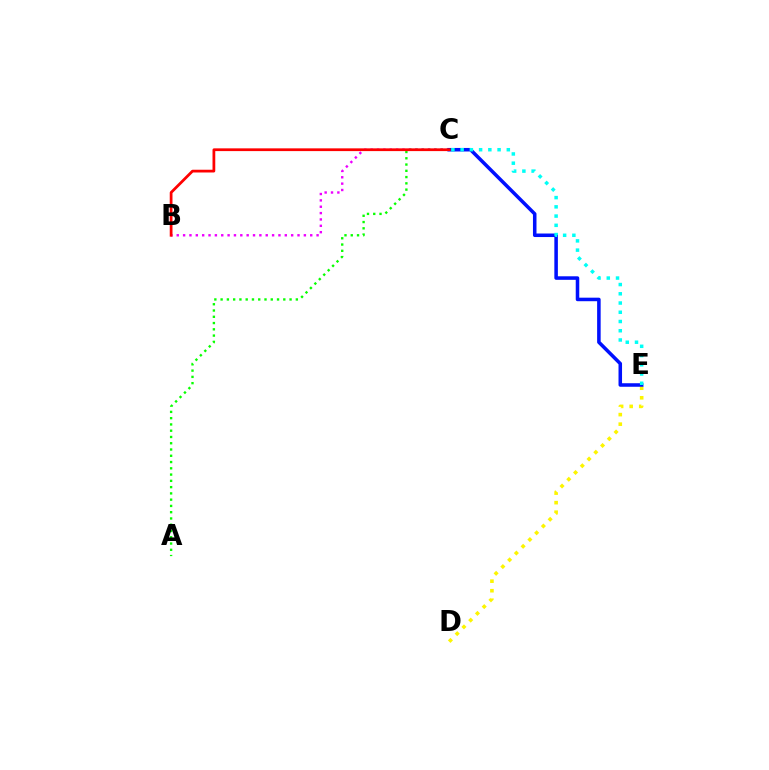{('A', 'C'): [{'color': '#08ff00', 'line_style': 'dotted', 'thickness': 1.7}], ('B', 'C'): [{'color': '#ee00ff', 'line_style': 'dotted', 'thickness': 1.73}, {'color': '#ff0000', 'line_style': 'solid', 'thickness': 1.98}], ('D', 'E'): [{'color': '#fcf500', 'line_style': 'dotted', 'thickness': 2.6}], ('C', 'E'): [{'color': '#0010ff', 'line_style': 'solid', 'thickness': 2.54}, {'color': '#00fff6', 'line_style': 'dotted', 'thickness': 2.51}]}